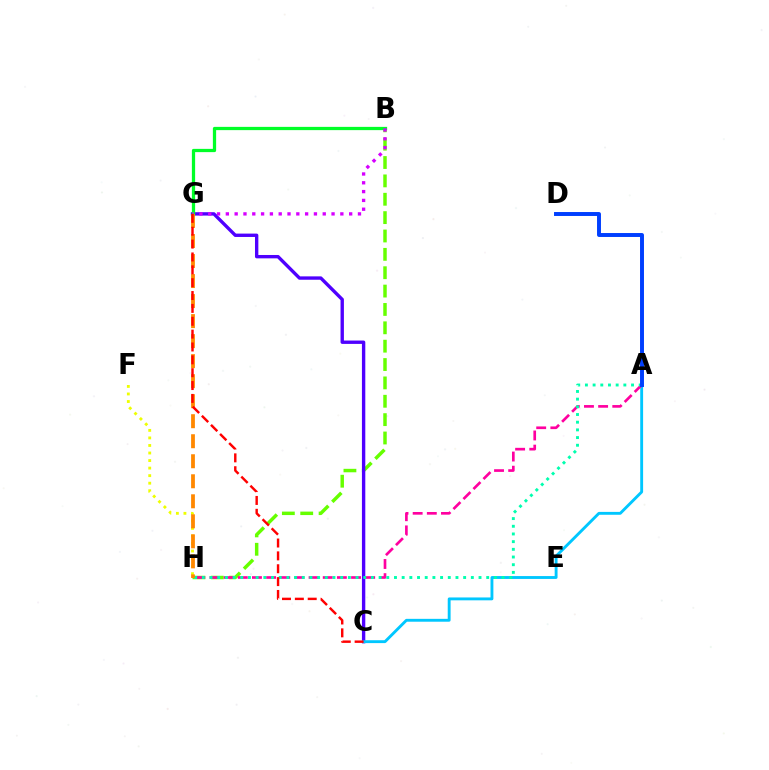{('B', 'H'): [{'color': '#66ff00', 'line_style': 'dashed', 'thickness': 2.49}], ('C', 'G'): [{'color': '#4f00ff', 'line_style': 'solid', 'thickness': 2.43}, {'color': '#ff0000', 'line_style': 'dashed', 'thickness': 1.75}], ('A', 'C'): [{'color': '#00c7ff', 'line_style': 'solid', 'thickness': 2.07}], ('B', 'G'): [{'color': '#00ff27', 'line_style': 'solid', 'thickness': 2.35}, {'color': '#d600ff', 'line_style': 'dotted', 'thickness': 2.39}], ('A', 'H'): [{'color': '#ff00a0', 'line_style': 'dashed', 'thickness': 1.92}, {'color': '#00ffaf', 'line_style': 'dotted', 'thickness': 2.09}], ('F', 'H'): [{'color': '#eeff00', 'line_style': 'dotted', 'thickness': 2.05}], ('G', 'H'): [{'color': '#ff8800', 'line_style': 'dashed', 'thickness': 2.72}], ('A', 'D'): [{'color': '#003fff', 'line_style': 'solid', 'thickness': 2.83}]}